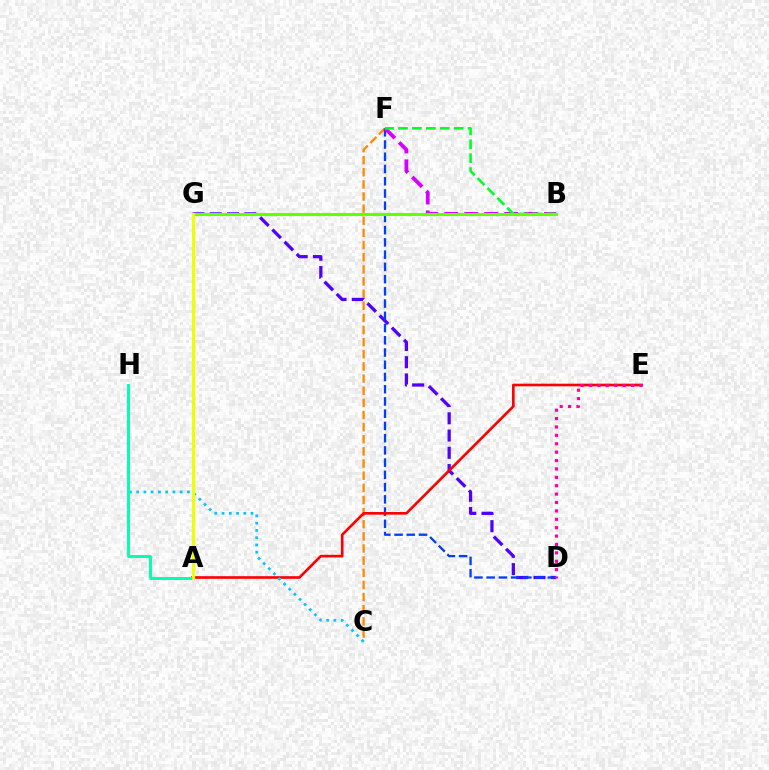{('D', 'G'): [{'color': '#4f00ff', 'line_style': 'dashed', 'thickness': 2.35}], ('C', 'F'): [{'color': '#ff8800', 'line_style': 'dashed', 'thickness': 1.65}], ('D', 'F'): [{'color': '#003fff', 'line_style': 'dashed', 'thickness': 1.66}], ('B', 'F'): [{'color': '#d600ff', 'line_style': 'dashed', 'thickness': 2.71}, {'color': '#00ff27', 'line_style': 'dashed', 'thickness': 1.89}], ('A', 'E'): [{'color': '#ff0000', 'line_style': 'solid', 'thickness': 1.9}], ('C', 'H'): [{'color': '#00c7ff', 'line_style': 'dotted', 'thickness': 1.97}], ('D', 'E'): [{'color': '#ff00a0', 'line_style': 'dotted', 'thickness': 2.28}], ('B', 'G'): [{'color': '#66ff00', 'line_style': 'solid', 'thickness': 2.23}], ('A', 'H'): [{'color': '#00ffaf', 'line_style': 'solid', 'thickness': 2.11}], ('A', 'G'): [{'color': '#eeff00', 'line_style': 'solid', 'thickness': 2.28}]}